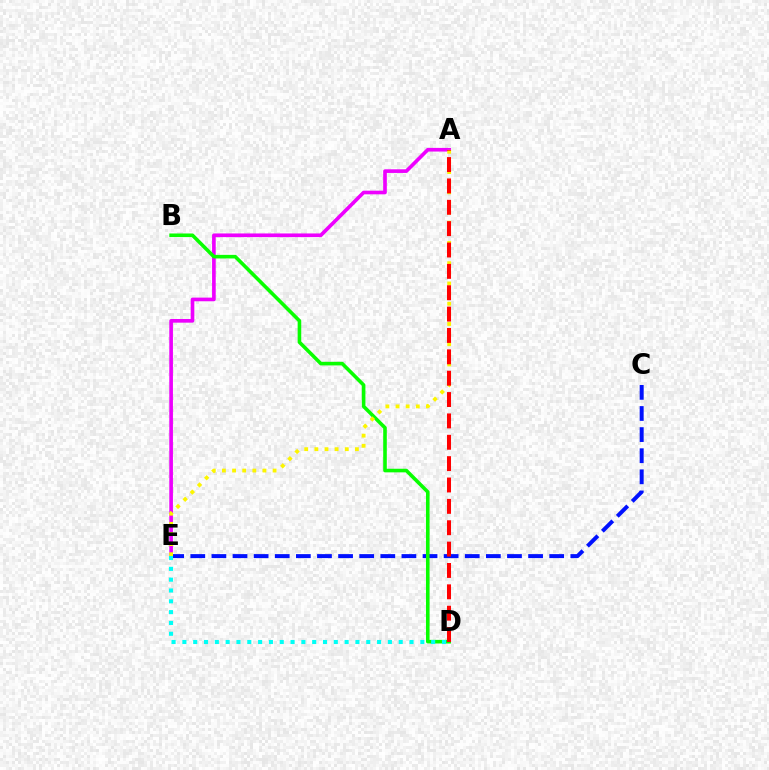{('C', 'E'): [{'color': '#0010ff', 'line_style': 'dashed', 'thickness': 2.87}], ('A', 'E'): [{'color': '#ee00ff', 'line_style': 'solid', 'thickness': 2.63}, {'color': '#fcf500', 'line_style': 'dotted', 'thickness': 2.75}], ('B', 'D'): [{'color': '#08ff00', 'line_style': 'solid', 'thickness': 2.59}], ('A', 'D'): [{'color': '#ff0000', 'line_style': 'dashed', 'thickness': 2.9}], ('D', 'E'): [{'color': '#00fff6', 'line_style': 'dotted', 'thickness': 2.94}]}